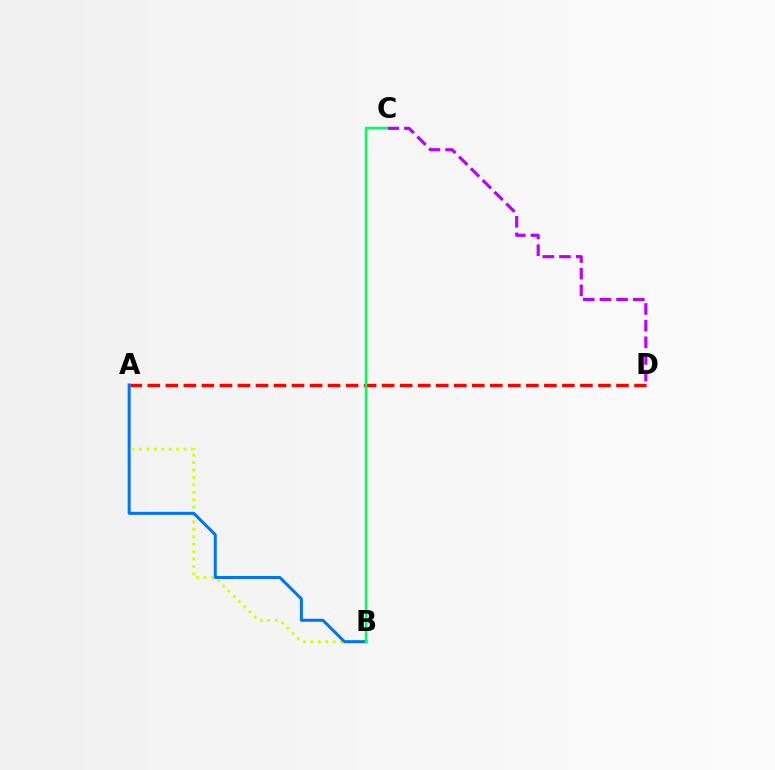{('A', 'D'): [{'color': '#ff0000', 'line_style': 'dashed', 'thickness': 2.45}], ('A', 'B'): [{'color': '#d1ff00', 'line_style': 'dotted', 'thickness': 2.01}, {'color': '#0074ff', 'line_style': 'solid', 'thickness': 2.16}], ('C', 'D'): [{'color': '#b900ff', 'line_style': 'dashed', 'thickness': 2.26}], ('B', 'C'): [{'color': '#00ff5c', 'line_style': 'solid', 'thickness': 1.77}]}